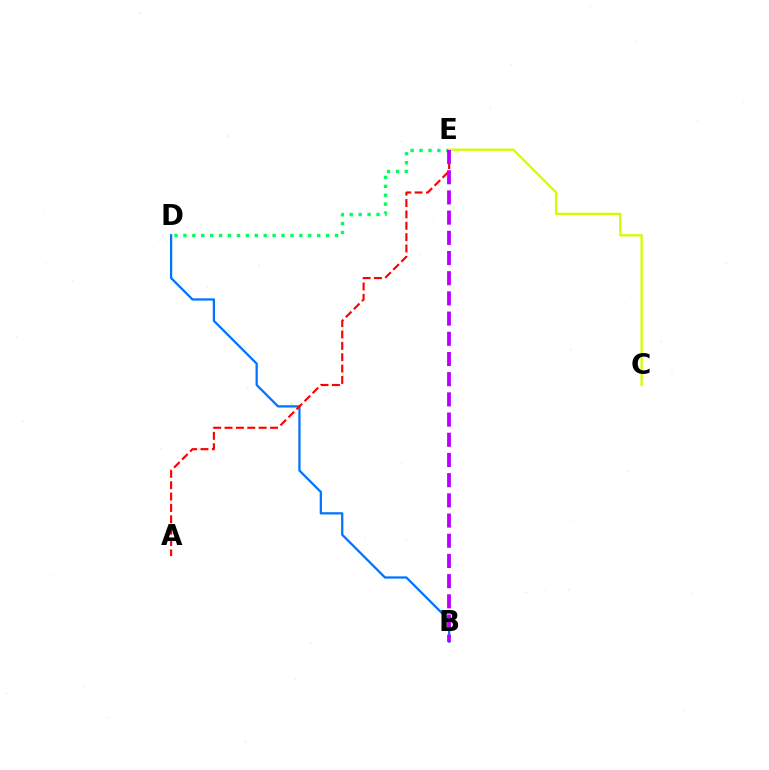{('B', 'D'): [{'color': '#0074ff', 'line_style': 'solid', 'thickness': 1.62}], ('A', 'E'): [{'color': '#ff0000', 'line_style': 'dashed', 'thickness': 1.54}], ('D', 'E'): [{'color': '#00ff5c', 'line_style': 'dotted', 'thickness': 2.42}], ('C', 'E'): [{'color': '#d1ff00', 'line_style': 'solid', 'thickness': 1.67}], ('B', 'E'): [{'color': '#b900ff', 'line_style': 'dashed', 'thickness': 2.74}]}